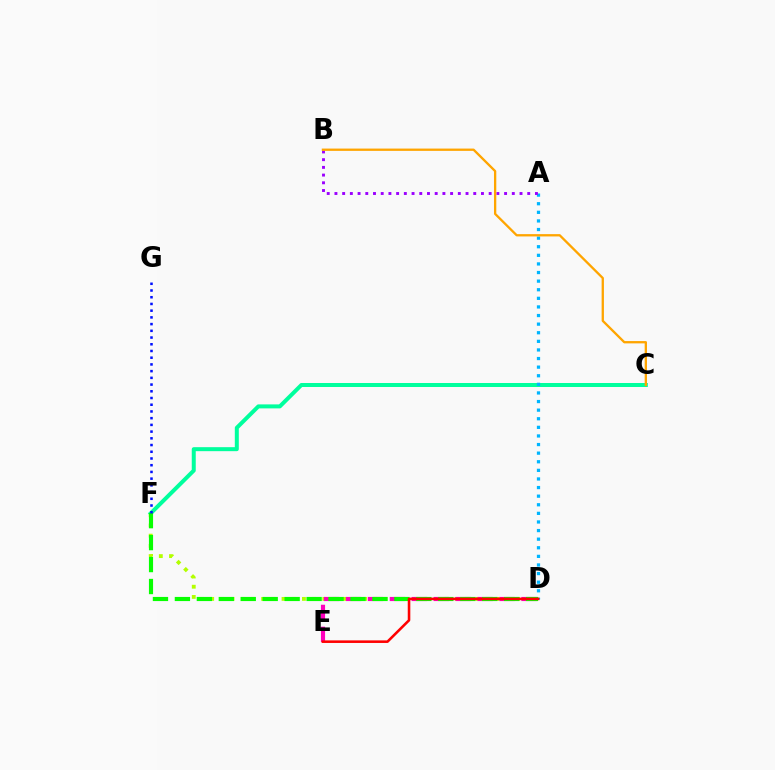{('D', 'F'): [{'color': '#b3ff00', 'line_style': 'dotted', 'thickness': 2.77}, {'color': '#08ff00', 'line_style': 'dashed', 'thickness': 2.98}], ('C', 'F'): [{'color': '#00ff9d', 'line_style': 'solid', 'thickness': 2.88}], ('A', 'D'): [{'color': '#00b5ff', 'line_style': 'dotted', 'thickness': 2.34}], ('D', 'E'): [{'color': '#ff00bd', 'line_style': 'dashed', 'thickness': 2.98}, {'color': '#ff0000', 'line_style': 'solid', 'thickness': 1.85}], ('A', 'B'): [{'color': '#9b00ff', 'line_style': 'dotted', 'thickness': 2.1}], ('F', 'G'): [{'color': '#0010ff', 'line_style': 'dotted', 'thickness': 1.83}], ('B', 'C'): [{'color': '#ffa500', 'line_style': 'solid', 'thickness': 1.66}]}